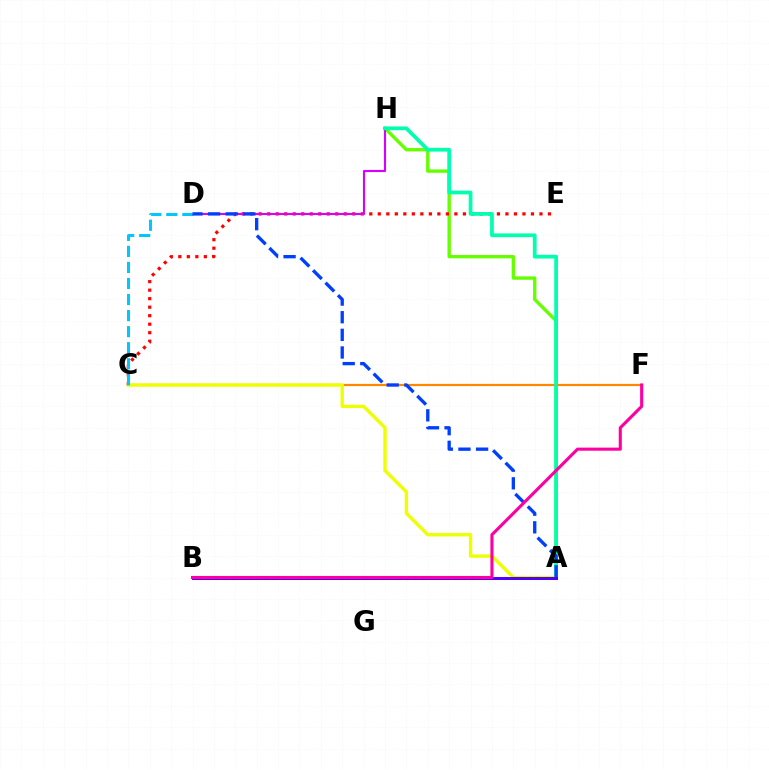{('A', 'H'): [{'color': '#66ff00', 'line_style': 'solid', 'thickness': 2.42}, {'color': '#00ffaf', 'line_style': 'solid', 'thickness': 2.69}], ('C', 'F'): [{'color': '#ff8800', 'line_style': 'solid', 'thickness': 1.6}], ('A', 'C'): [{'color': '#eeff00', 'line_style': 'solid', 'thickness': 2.42}], ('C', 'E'): [{'color': '#ff0000', 'line_style': 'dotted', 'thickness': 2.31}], ('D', 'H'): [{'color': '#d600ff', 'line_style': 'solid', 'thickness': 1.52}], ('C', 'D'): [{'color': '#00c7ff', 'line_style': 'dashed', 'thickness': 2.18}], ('A', 'B'): [{'color': '#00ff27', 'line_style': 'dotted', 'thickness': 2.24}, {'color': '#4f00ff', 'line_style': 'solid', 'thickness': 2.15}], ('A', 'D'): [{'color': '#003fff', 'line_style': 'dashed', 'thickness': 2.39}], ('B', 'F'): [{'color': '#ff00a0', 'line_style': 'solid', 'thickness': 2.23}]}